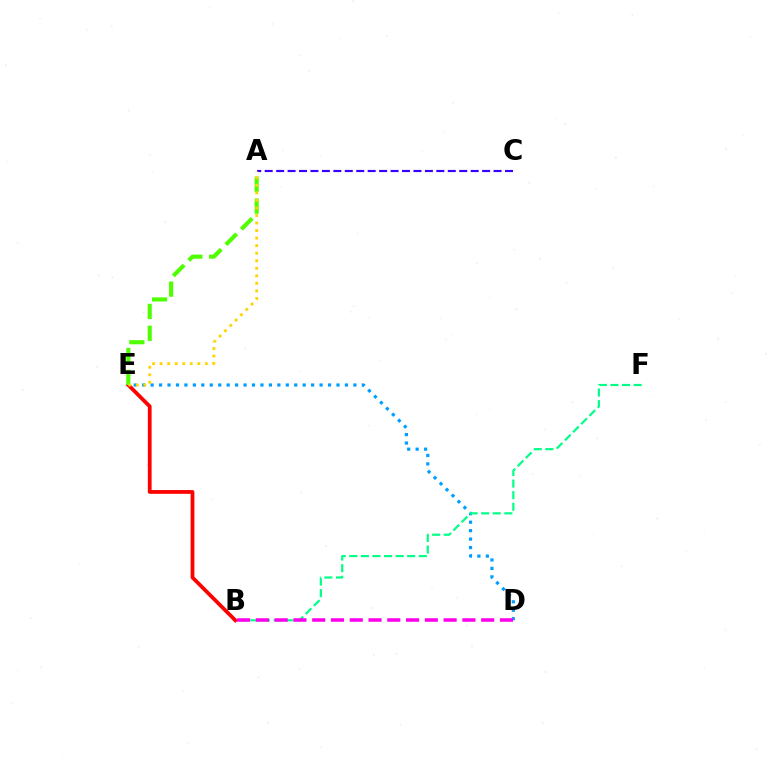{('D', 'E'): [{'color': '#009eff', 'line_style': 'dotted', 'thickness': 2.3}], ('B', 'E'): [{'color': '#ff0000', 'line_style': 'solid', 'thickness': 2.71}], ('B', 'F'): [{'color': '#00ff86', 'line_style': 'dashed', 'thickness': 1.57}], ('A', 'E'): [{'color': '#4fff00', 'line_style': 'dashed', 'thickness': 2.97}, {'color': '#ffd500', 'line_style': 'dotted', 'thickness': 2.05}], ('B', 'D'): [{'color': '#ff00ed', 'line_style': 'dashed', 'thickness': 2.55}], ('A', 'C'): [{'color': '#3700ff', 'line_style': 'dashed', 'thickness': 1.55}]}